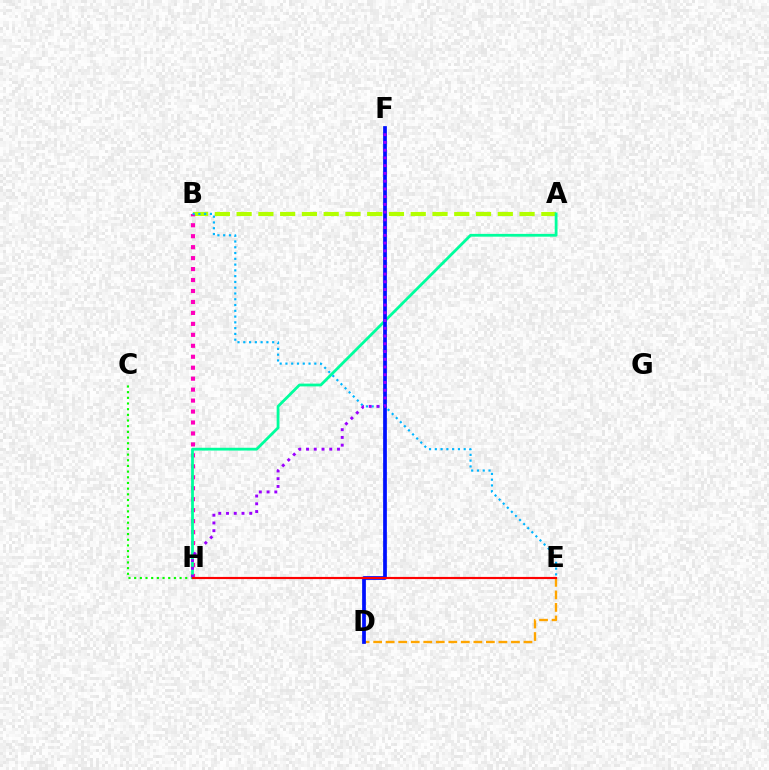{('A', 'B'): [{'color': '#b3ff00', 'line_style': 'dashed', 'thickness': 2.96}], ('B', 'H'): [{'color': '#ff00bd', 'line_style': 'dotted', 'thickness': 2.98}], ('C', 'H'): [{'color': '#08ff00', 'line_style': 'dotted', 'thickness': 1.54}], ('A', 'H'): [{'color': '#00ff9d', 'line_style': 'solid', 'thickness': 2.01}], ('B', 'E'): [{'color': '#00b5ff', 'line_style': 'dotted', 'thickness': 1.57}], ('D', 'E'): [{'color': '#ffa500', 'line_style': 'dashed', 'thickness': 1.7}], ('D', 'F'): [{'color': '#0010ff', 'line_style': 'solid', 'thickness': 2.69}], ('F', 'H'): [{'color': '#9b00ff', 'line_style': 'dotted', 'thickness': 2.1}], ('E', 'H'): [{'color': '#ff0000', 'line_style': 'solid', 'thickness': 1.55}]}